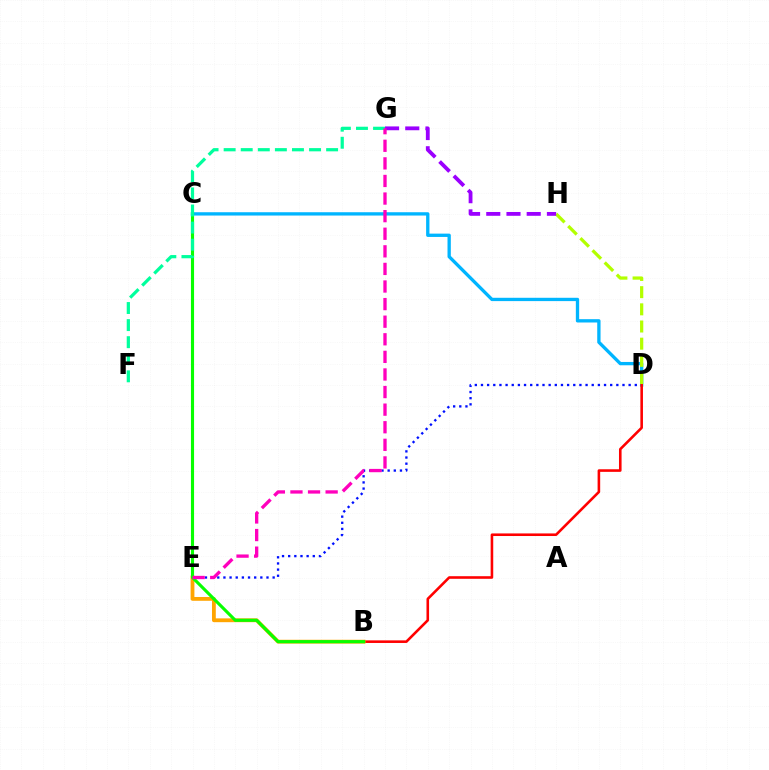{('D', 'E'): [{'color': '#0010ff', 'line_style': 'dotted', 'thickness': 1.67}], ('C', 'D'): [{'color': '#00b5ff', 'line_style': 'solid', 'thickness': 2.39}], ('B', 'D'): [{'color': '#ff0000', 'line_style': 'solid', 'thickness': 1.87}], ('B', 'E'): [{'color': '#ffa500', 'line_style': 'solid', 'thickness': 2.74}], ('B', 'C'): [{'color': '#08ff00', 'line_style': 'solid', 'thickness': 2.24}], ('D', 'H'): [{'color': '#b3ff00', 'line_style': 'dashed', 'thickness': 2.33}], ('G', 'H'): [{'color': '#9b00ff', 'line_style': 'dashed', 'thickness': 2.75}], ('F', 'G'): [{'color': '#00ff9d', 'line_style': 'dashed', 'thickness': 2.32}], ('E', 'G'): [{'color': '#ff00bd', 'line_style': 'dashed', 'thickness': 2.39}]}